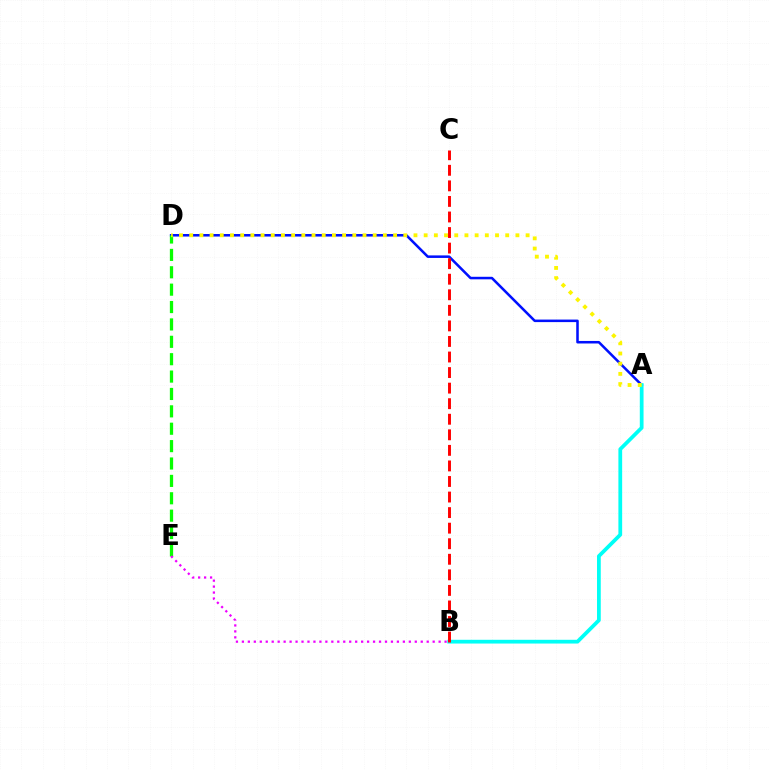{('A', 'D'): [{'color': '#0010ff', 'line_style': 'solid', 'thickness': 1.83}, {'color': '#fcf500', 'line_style': 'dotted', 'thickness': 2.77}], ('A', 'B'): [{'color': '#00fff6', 'line_style': 'solid', 'thickness': 2.7}], ('B', 'C'): [{'color': '#ff0000', 'line_style': 'dashed', 'thickness': 2.11}], ('D', 'E'): [{'color': '#08ff00', 'line_style': 'dashed', 'thickness': 2.36}], ('B', 'E'): [{'color': '#ee00ff', 'line_style': 'dotted', 'thickness': 1.62}]}